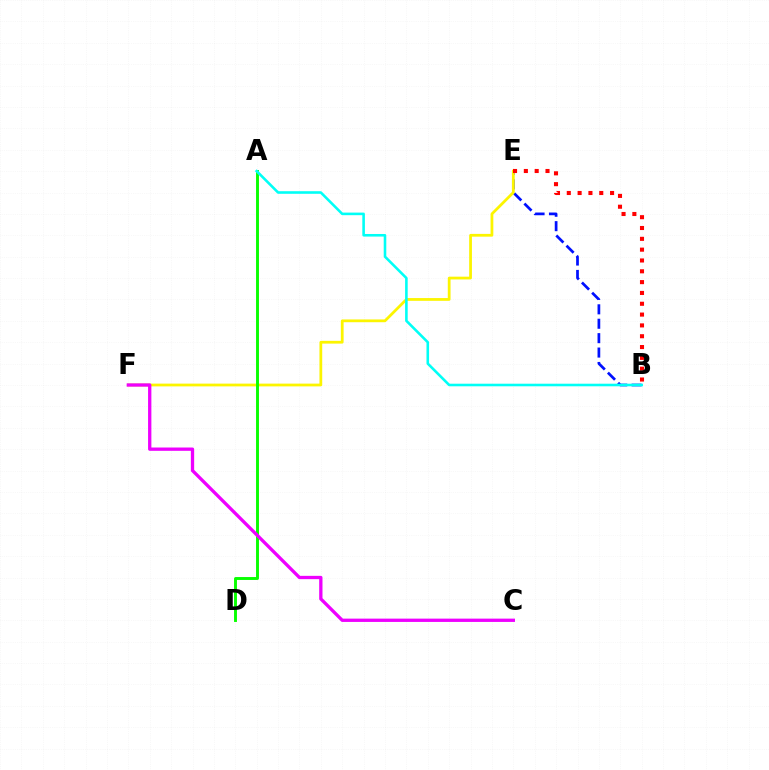{('B', 'E'): [{'color': '#0010ff', 'line_style': 'dashed', 'thickness': 1.96}, {'color': '#ff0000', 'line_style': 'dotted', 'thickness': 2.94}], ('E', 'F'): [{'color': '#fcf500', 'line_style': 'solid', 'thickness': 1.99}], ('A', 'D'): [{'color': '#08ff00', 'line_style': 'solid', 'thickness': 2.1}], ('C', 'F'): [{'color': '#ee00ff', 'line_style': 'solid', 'thickness': 2.38}], ('A', 'B'): [{'color': '#00fff6', 'line_style': 'solid', 'thickness': 1.86}]}